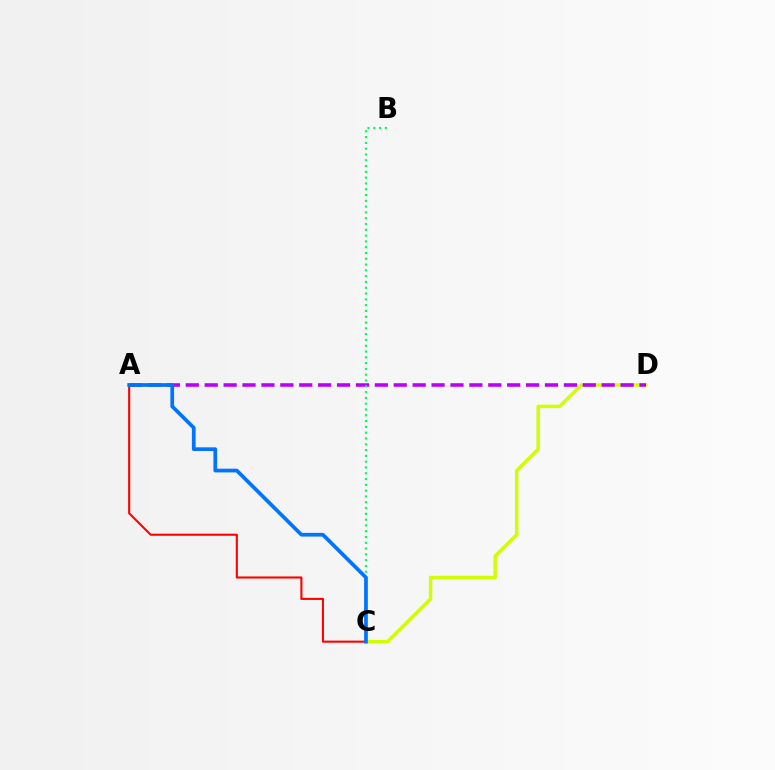{('C', 'D'): [{'color': '#d1ff00', 'line_style': 'solid', 'thickness': 2.48}], ('A', 'D'): [{'color': '#b900ff', 'line_style': 'dashed', 'thickness': 2.57}], ('B', 'C'): [{'color': '#00ff5c', 'line_style': 'dotted', 'thickness': 1.57}], ('A', 'C'): [{'color': '#ff0000', 'line_style': 'solid', 'thickness': 1.51}, {'color': '#0074ff', 'line_style': 'solid', 'thickness': 2.67}]}